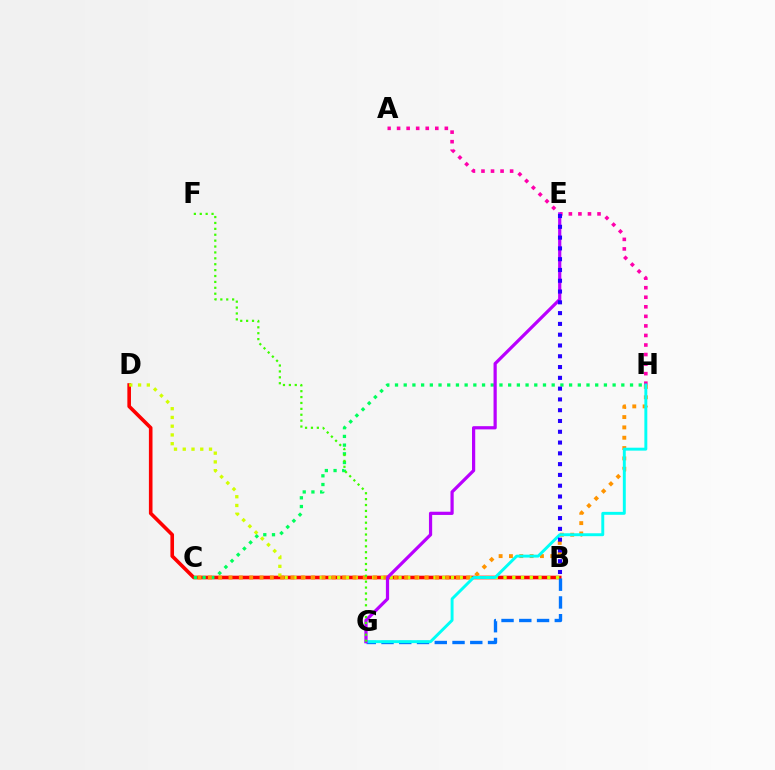{('A', 'H'): [{'color': '#ff00ac', 'line_style': 'dotted', 'thickness': 2.59}], ('B', 'D'): [{'color': '#ff0000', 'line_style': 'solid', 'thickness': 2.6}, {'color': '#d1ff00', 'line_style': 'dotted', 'thickness': 2.38}], ('B', 'G'): [{'color': '#0074ff', 'line_style': 'dashed', 'thickness': 2.41}], ('C', 'H'): [{'color': '#00ff5c', 'line_style': 'dotted', 'thickness': 2.36}, {'color': '#ff9400', 'line_style': 'dotted', 'thickness': 2.81}], ('G', 'H'): [{'color': '#00fff6', 'line_style': 'solid', 'thickness': 2.11}], ('E', 'G'): [{'color': '#b900ff', 'line_style': 'solid', 'thickness': 2.31}], ('F', 'G'): [{'color': '#3dff00', 'line_style': 'dotted', 'thickness': 1.6}], ('B', 'E'): [{'color': '#2500ff', 'line_style': 'dotted', 'thickness': 2.93}]}